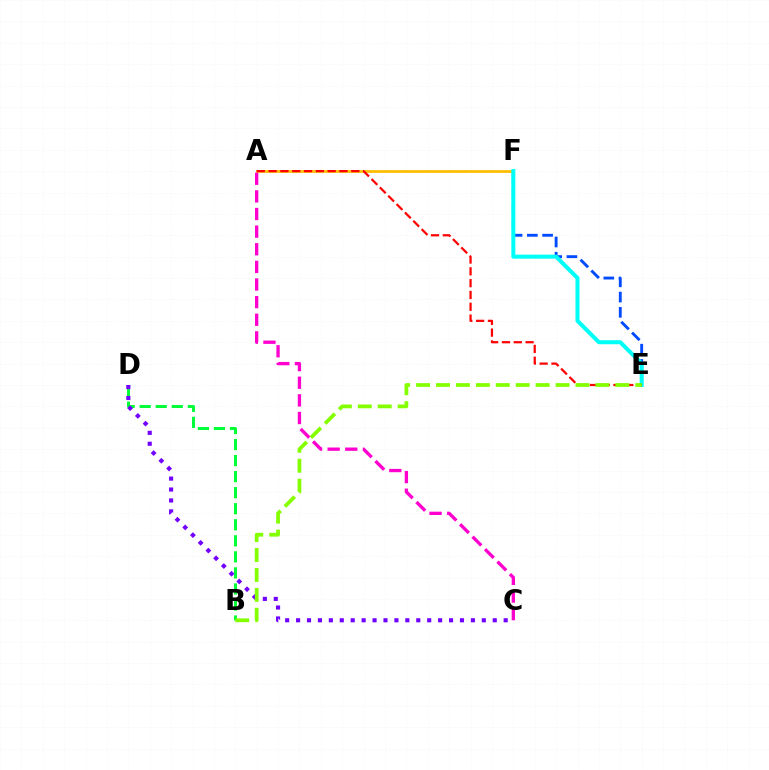{('B', 'D'): [{'color': '#00ff39', 'line_style': 'dashed', 'thickness': 2.18}], ('C', 'D'): [{'color': '#7200ff', 'line_style': 'dotted', 'thickness': 2.97}], ('E', 'F'): [{'color': '#004bff', 'line_style': 'dashed', 'thickness': 2.07}, {'color': '#00fff6', 'line_style': 'solid', 'thickness': 2.9}], ('A', 'F'): [{'color': '#ffbd00', 'line_style': 'solid', 'thickness': 1.99}], ('A', 'C'): [{'color': '#ff00cf', 'line_style': 'dashed', 'thickness': 2.39}], ('A', 'E'): [{'color': '#ff0000', 'line_style': 'dashed', 'thickness': 1.6}], ('B', 'E'): [{'color': '#84ff00', 'line_style': 'dashed', 'thickness': 2.71}]}